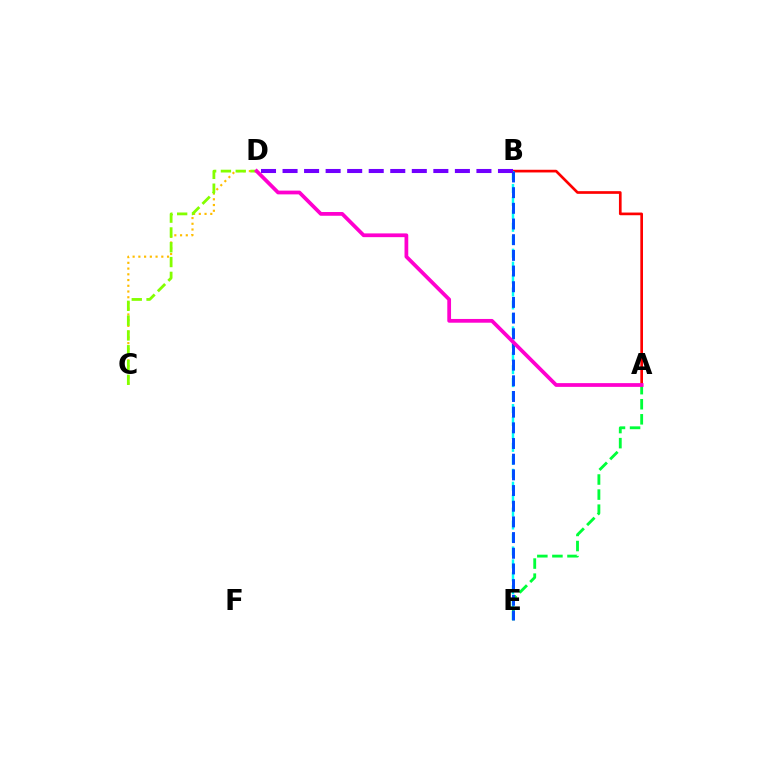{('C', 'D'): [{'color': '#ffbd00', 'line_style': 'dotted', 'thickness': 1.56}, {'color': '#84ff00', 'line_style': 'dashed', 'thickness': 2.01}], ('A', 'E'): [{'color': '#00ff39', 'line_style': 'dashed', 'thickness': 2.05}], ('A', 'B'): [{'color': '#ff0000', 'line_style': 'solid', 'thickness': 1.93}], ('B', 'E'): [{'color': '#00fff6', 'line_style': 'dashed', 'thickness': 1.76}, {'color': '#004bff', 'line_style': 'dashed', 'thickness': 2.13}], ('B', 'D'): [{'color': '#7200ff', 'line_style': 'dashed', 'thickness': 2.93}], ('A', 'D'): [{'color': '#ff00cf', 'line_style': 'solid', 'thickness': 2.7}]}